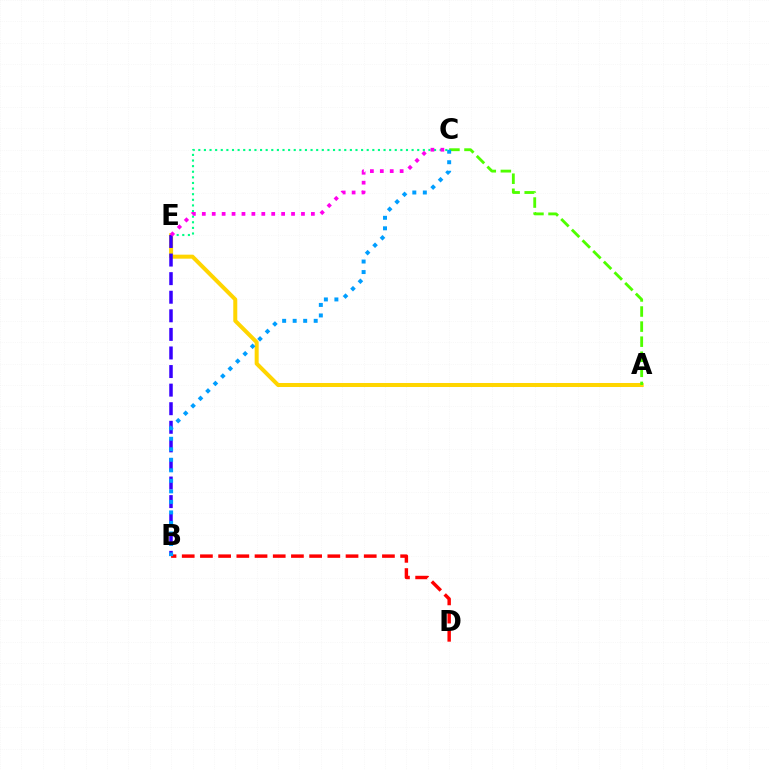{('A', 'E'): [{'color': '#ffd500', 'line_style': 'solid', 'thickness': 2.88}], ('C', 'E'): [{'color': '#00ff86', 'line_style': 'dotted', 'thickness': 1.53}, {'color': '#ff00ed', 'line_style': 'dotted', 'thickness': 2.69}], ('A', 'C'): [{'color': '#4fff00', 'line_style': 'dashed', 'thickness': 2.05}], ('B', 'D'): [{'color': '#ff0000', 'line_style': 'dashed', 'thickness': 2.47}], ('B', 'E'): [{'color': '#3700ff', 'line_style': 'dashed', 'thickness': 2.52}], ('B', 'C'): [{'color': '#009eff', 'line_style': 'dotted', 'thickness': 2.86}]}